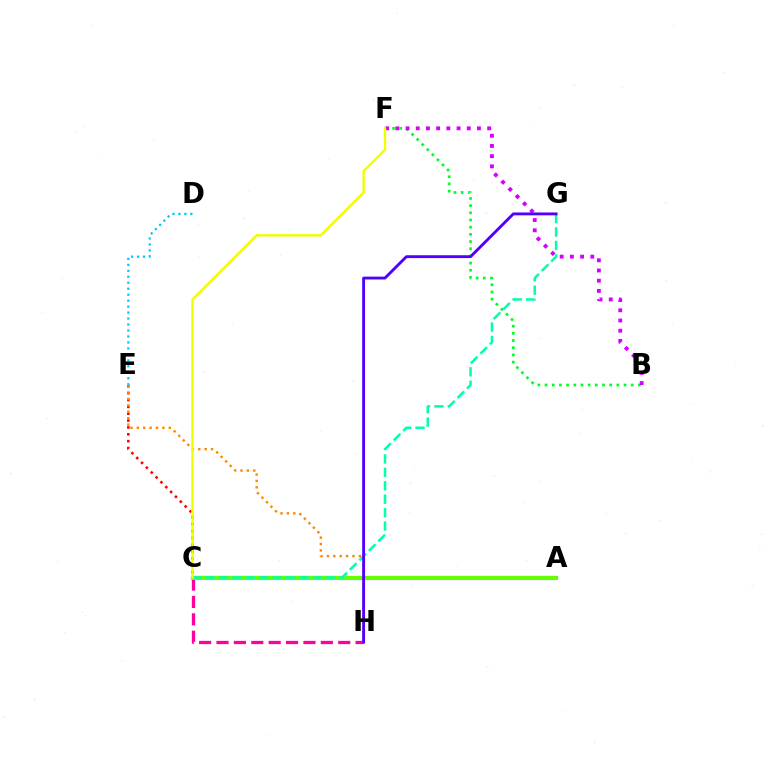{('C', 'E'): [{'color': '#ff0000', 'line_style': 'dotted', 'thickness': 1.86}], ('C', 'H'): [{'color': '#ff00a0', 'line_style': 'dashed', 'thickness': 2.36}], ('B', 'F'): [{'color': '#00ff27', 'line_style': 'dotted', 'thickness': 1.95}, {'color': '#d600ff', 'line_style': 'dotted', 'thickness': 2.77}], ('A', 'C'): [{'color': '#003fff', 'line_style': 'solid', 'thickness': 2.97}, {'color': '#66ff00', 'line_style': 'solid', 'thickness': 2.88}], ('D', 'E'): [{'color': '#00c7ff', 'line_style': 'dotted', 'thickness': 1.62}], ('C', 'G'): [{'color': '#00ffaf', 'line_style': 'dashed', 'thickness': 1.82}], ('E', 'H'): [{'color': '#ff8800', 'line_style': 'dotted', 'thickness': 1.74}], ('G', 'H'): [{'color': '#4f00ff', 'line_style': 'solid', 'thickness': 2.06}], ('C', 'F'): [{'color': '#eeff00', 'line_style': 'solid', 'thickness': 1.72}]}